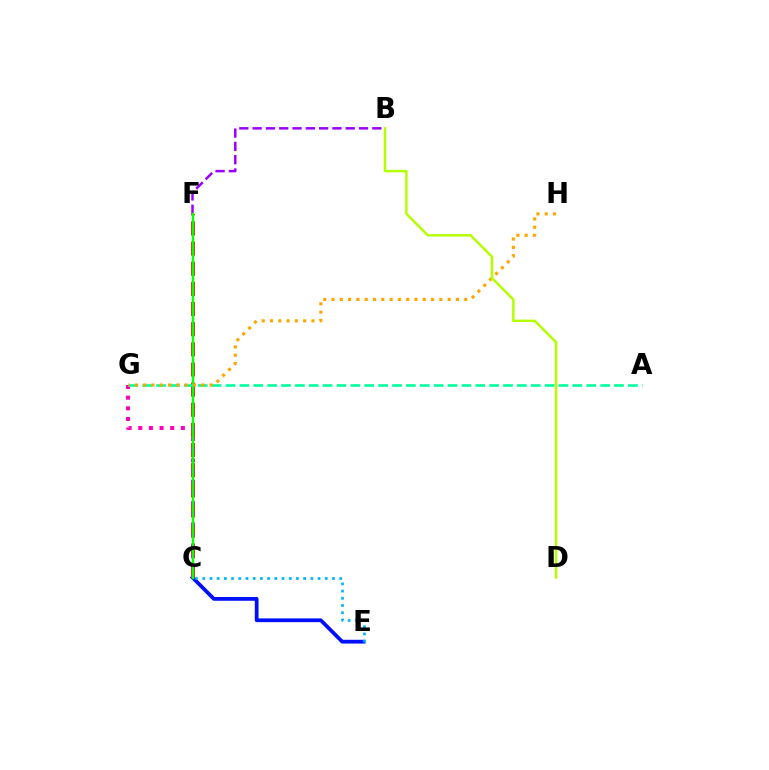{('C', 'F'): [{'color': '#ff0000', 'line_style': 'dashed', 'thickness': 2.74}, {'color': '#08ff00', 'line_style': 'solid', 'thickness': 1.75}], ('B', 'F'): [{'color': '#9b00ff', 'line_style': 'dashed', 'thickness': 1.81}], ('C', 'E'): [{'color': '#0010ff', 'line_style': 'solid', 'thickness': 2.71}, {'color': '#00b5ff', 'line_style': 'dotted', 'thickness': 1.96}], ('C', 'G'): [{'color': '#ff00bd', 'line_style': 'dotted', 'thickness': 2.89}], ('A', 'G'): [{'color': '#00ff9d', 'line_style': 'dashed', 'thickness': 1.89}], ('G', 'H'): [{'color': '#ffa500', 'line_style': 'dotted', 'thickness': 2.25}], ('B', 'D'): [{'color': '#b3ff00', 'line_style': 'solid', 'thickness': 1.78}]}